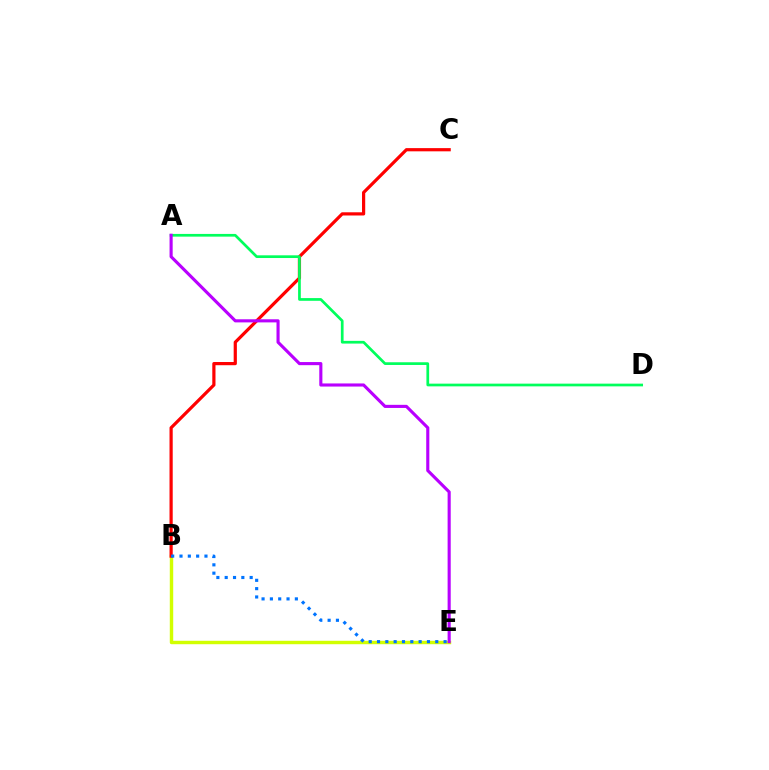{('B', 'E'): [{'color': '#d1ff00', 'line_style': 'solid', 'thickness': 2.47}, {'color': '#0074ff', 'line_style': 'dotted', 'thickness': 2.26}], ('B', 'C'): [{'color': '#ff0000', 'line_style': 'solid', 'thickness': 2.31}], ('A', 'D'): [{'color': '#00ff5c', 'line_style': 'solid', 'thickness': 1.95}], ('A', 'E'): [{'color': '#b900ff', 'line_style': 'solid', 'thickness': 2.24}]}